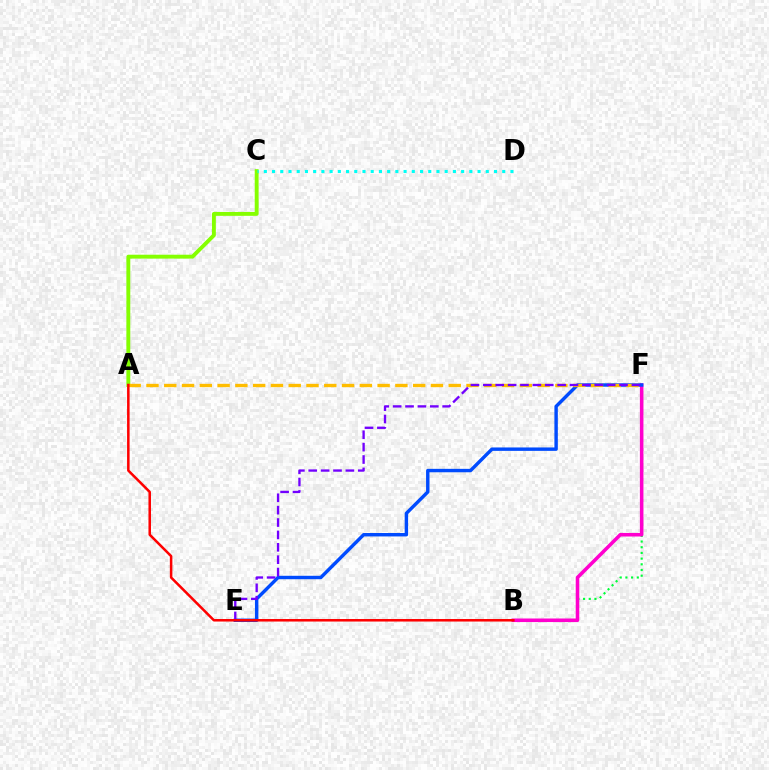{('B', 'F'): [{'color': '#00ff39', 'line_style': 'dotted', 'thickness': 1.55}, {'color': '#ff00cf', 'line_style': 'solid', 'thickness': 2.56}], ('A', 'C'): [{'color': '#84ff00', 'line_style': 'solid', 'thickness': 2.8}], ('E', 'F'): [{'color': '#004bff', 'line_style': 'solid', 'thickness': 2.46}, {'color': '#7200ff', 'line_style': 'dashed', 'thickness': 1.68}], ('C', 'D'): [{'color': '#00fff6', 'line_style': 'dotted', 'thickness': 2.23}], ('A', 'F'): [{'color': '#ffbd00', 'line_style': 'dashed', 'thickness': 2.42}], ('A', 'B'): [{'color': '#ff0000', 'line_style': 'solid', 'thickness': 1.82}]}